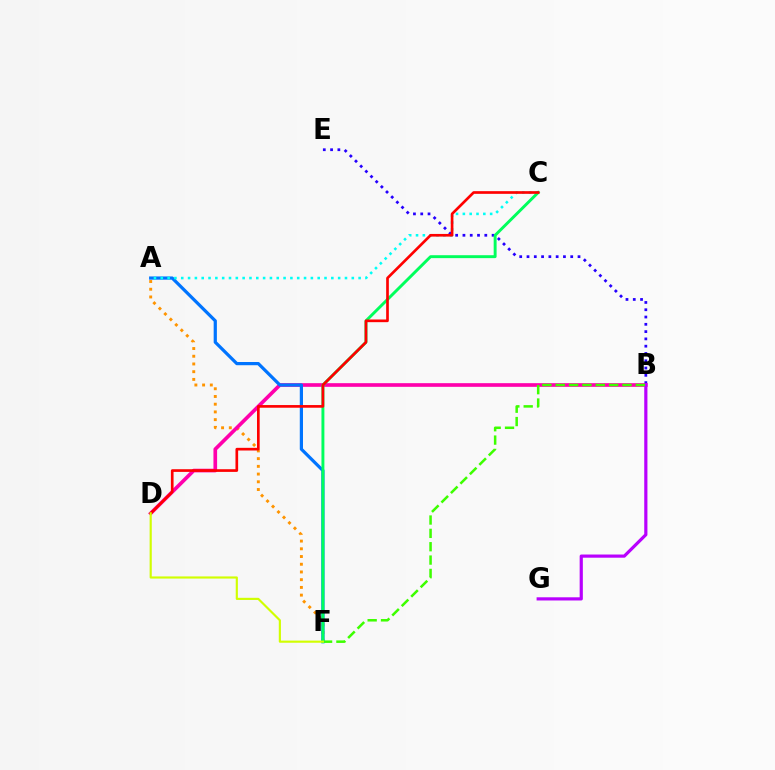{('A', 'F'): [{'color': '#ff9400', 'line_style': 'dotted', 'thickness': 2.1}, {'color': '#0074ff', 'line_style': 'solid', 'thickness': 2.31}], ('B', 'E'): [{'color': '#2500ff', 'line_style': 'dotted', 'thickness': 1.98}], ('B', 'D'): [{'color': '#ff00ac', 'line_style': 'solid', 'thickness': 2.63}], ('A', 'C'): [{'color': '#00fff6', 'line_style': 'dotted', 'thickness': 1.85}], ('B', 'G'): [{'color': '#b900ff', 'line_style': 'solid', 'thickness': 2.29}], ('B', 'F'): [{'color': '#3dff00', 'line_style': 'dashed', 'thickness': 1.81}], ('C', 'F'): [{'color': '#00ff5c', 'line_style': 'solid', 'thickness': 2.1}], ('C', 'D'): [{'color': '#ff0000', 'line_style': 'solid', 'thickness': 1.92}], ('D', 'F'): [{'color': '#d1ff00', 'line_style': 'solid', 'thickness': 1.55}]}